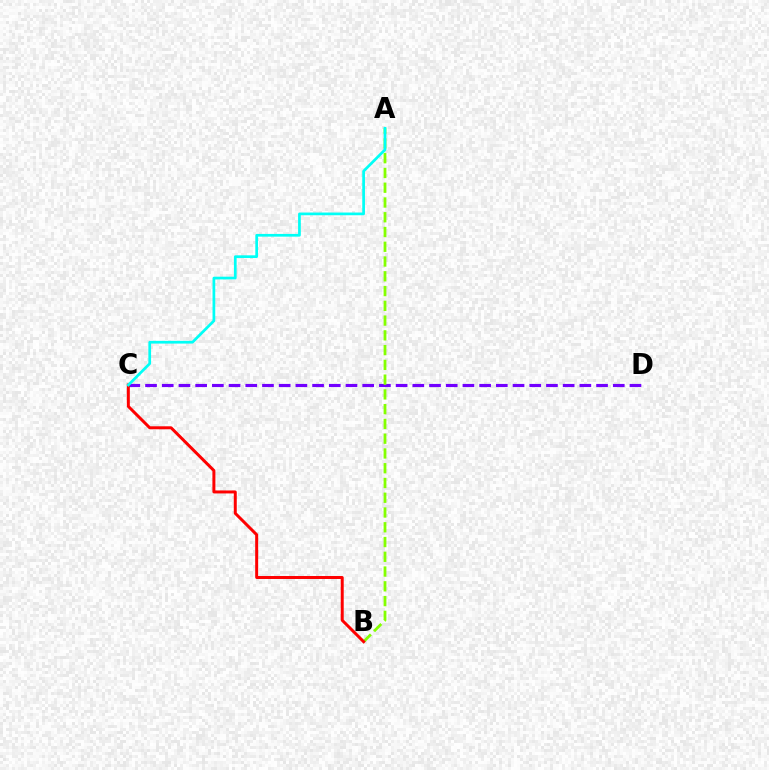{('C', 'D'): [{'color': '#7200ff', 'line_style': 'dashed', 'thickness': 2.27}], ('A', 'B'): [{'color': '#84ff00', 'line_style': 'dashed', 'thickness': 2.01}], ('B', 'C'): [{'color': '#ff0000', 'line_style': 'solid', 'thickness': 2.14}], ('A', 'C'): [{'color': '#00fff6', 'line_style': 'solid', 'thickness': 1.96}]}